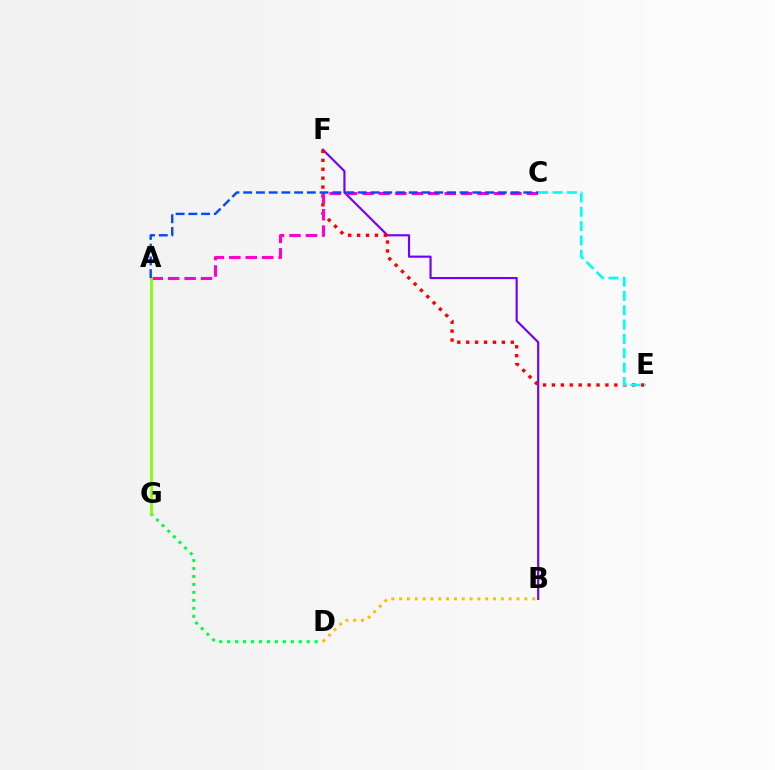{('B', 'F'): [{'color': '#7200ff', 'line_style': 'solid', 'thickness': 1.55}], ('E', 'F'): [{'color': '#ff0000', 'line_style': 'dotted', 'thickness': 2.42}], ('D', 'G'): [{'color': '#00ff39', 'line_style': 'dotted', 'thickness': 2.16}], ('B', 'D'): [{'color': '#ffbd00', 'line_style': 'dotted', 'thickness': 2.13}], ('A', 'C'): [{'color': '#ff00cf', 'line_style': 'dashed', 'thickness': 2.23}, {'color': '#004bff', 'line_style': 'dashed', 'thickness': 1.73}], ('C', 'E'): [{'color': '#00fff6', 'line_style': 'dashed', 'thickness': 1.95}], ('A', 'G'): [{'color': '#84ff00', 'line_style': 'solid', 'thickness': 1.95}]}